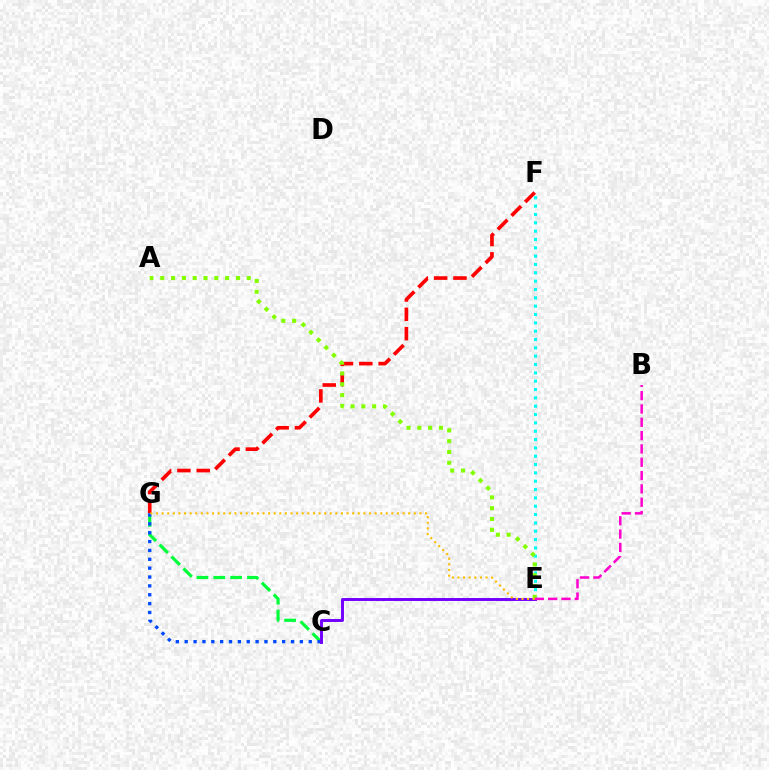{('E', 'F'): [{'color': '#00fff6', 'line_style': 'dotted', 'thickness': 2.26}], ('F', 'G'): [{'color': '#ff0000', 'line_style': 'dashed', 'thickness': 2.63}], ('C', 'G'): [{'color': '#00ff39', 'line_style': 'dashed', 'thickness': 2.29}, {'color': '#004bff', 'line_style': 'dotted', 'thickness': 2.41}], ('C', 'E'): [{'color': '#7200ff', 'line_style': 'solid', 'thickness': 2.11}], ('A', 'E'): [{'color': '#84ff00', 'line_style': 'dotted', 'thickness': 2.94}], ('B', 'E'): [{'color': '#ff00cf', 'line_style': 'dashed', 'thickness': 1.81}], ('E', 'G'): [{'color': '#ffbd00', 'line_style': 'dotted', 'thickness': 1.52}]}